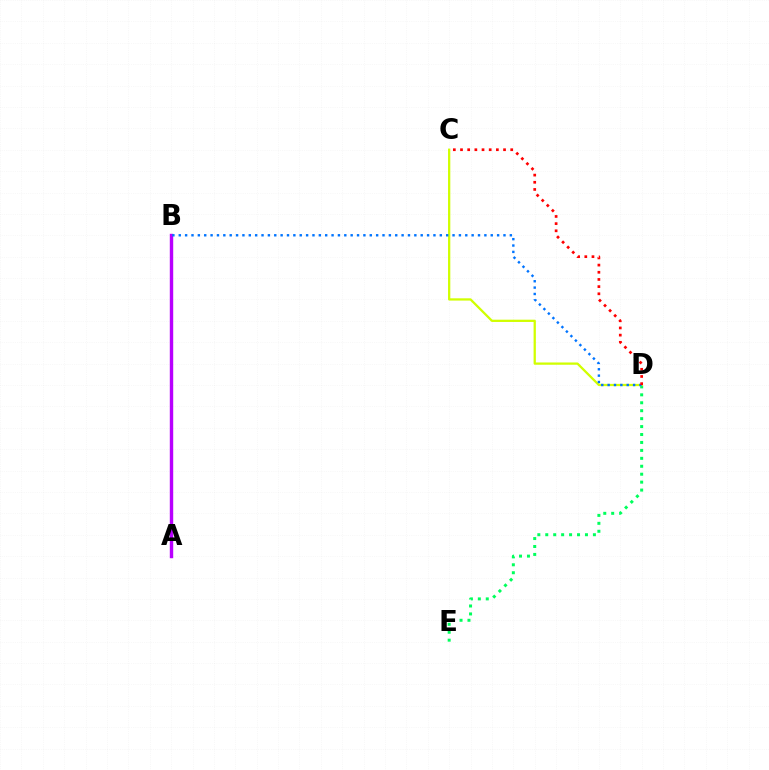{('D', 'E'): [{'color': '#00ff5c', 'line_style': 'dotted', 'thickness': 2.16}], ('A', 'B'): [{'color': '#b900ff', 'line_style': 'solid', 'thickness': 2.46}], ('C', 'D'): [{'color': '#d1ff00', 'line_style': 'solid', 'thickness': 1.64}, {'color': '#ff0000', 'line_style': 'dotted', 'thickness': 1.95}], ('B', 'D'): [{'color': '#0074ff', 'line_style': 'dotted', 'thickness': 1.73}]}